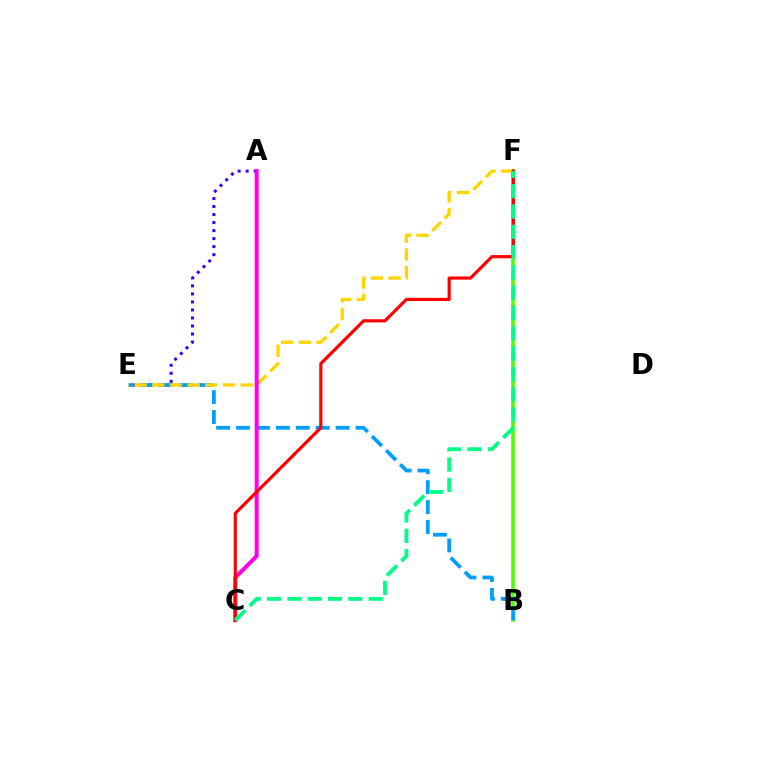{('A', 'E'): [{'color': '#3700ff', 'line_style': 'dotted', 'thickness': 2.18}], ('B', 'F'): [{'color': '#4fff00', 'line_style': 'solid', 'thickness': 2.57}], ('B', 'E'): [{'color': '#009eff', 'line_style': 'dashed', 'thickness': 2.71}], ('E', 'F'): [{'color': '#ffd500', 'line_style': 'dashed', 'thickness': 2.4}], ('A', 'C'): [{'color': '#ff00ed', 'line_style': 'solid', 'thickness': 2.89}], ('C', 'F'): [{'color': '#ff0000', 'line_style': 'solid', 'thickness': 2.28}, {'color': '#00ff86', 'line_style': 'dashed', 'thickness': 2.76}]}